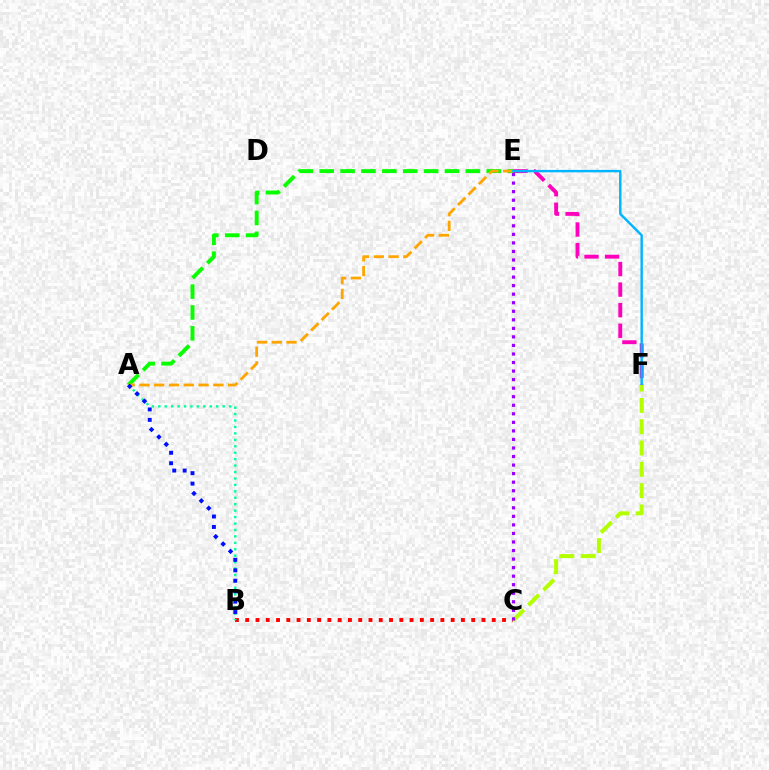{('E', 'F'): [{'color': '#ff00bd', 'line_style': 'dashed', 'thickness': 2.79}, {'color': '#00b5ff', 'line_style': 'solid', 'thickness': 1.75}], ('A', 'E'): [{'color': '#08ff00', 'line_style': 'dashed', 'thickness': 2.84}, {'color': '#ffa500', 'line_style': 'dashed', 'thickness': 2.01}], ('B', 'C'): [{'color': '#ff0000', 'line_style': 'dotted', 'thickness': 2.79}], ('A', 'B'): [{'color': '#00ff9d', 'line_style': 'dotted', 'thickness': 1.75}, {'color': '#0010ff', 'line_style': 'dotted', 'thickness': 2.84}], ('C', 'F'): [{'color': '#b3ff00', 'line_style': 'dashed', 'thickness': 2.89}], ('C', 'E'): [{'color': '#9b00ff', 'line_style': 'dotted', 'thickness': 2.32}]}